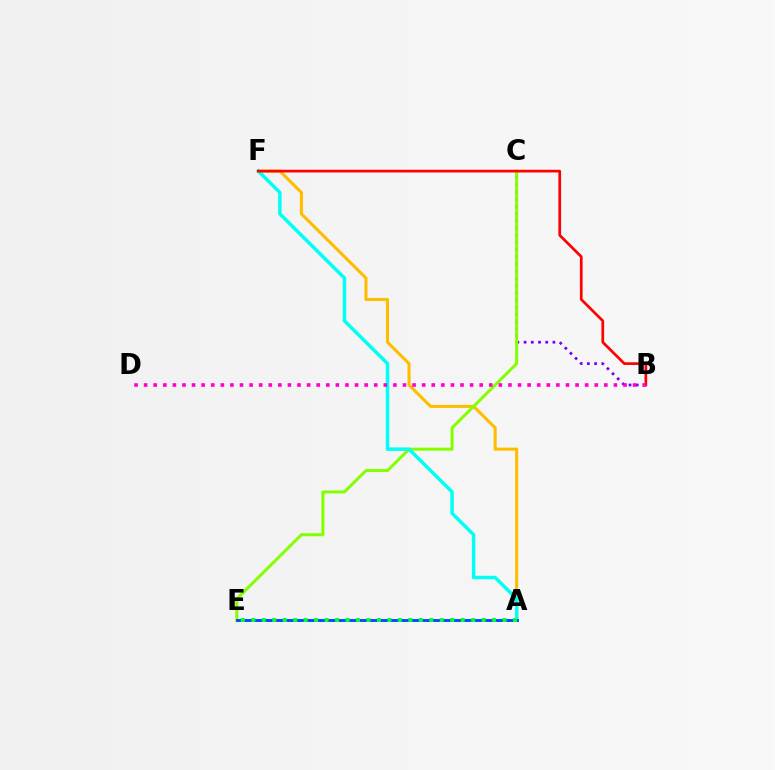{('A', 'F'): [{'color': '#ffbd00', 'line_style': 'solid', 'thickness': 2.2}, {'color': '#00fff6', 'line_style': 'solid', 'thickness': 2.51}], ('B', 'C'): [{'color': '#7200ff', 'line_style': 'dotted', 'thickness': 1.96}], ('C', 'E'): [{'color': '#84ff00', 'line_style': 'solid', 'thickness': 2.16}], ('A', 'E'): [{'color': '#004bff', 'line_style': 'solid', 'thickness': 2.07}, {'color': '#00ff39', 'line_style': 'dotted', 'thickness': 2.84}], ('B', 'F'): [{'color': '#ff0000', 'line_style': 'solid', 'thickness': 1.95}], ('B', 'D'): [{'color': '#ff00cf', 'line_style': 'dotted', 'thickness': 2.61}]}